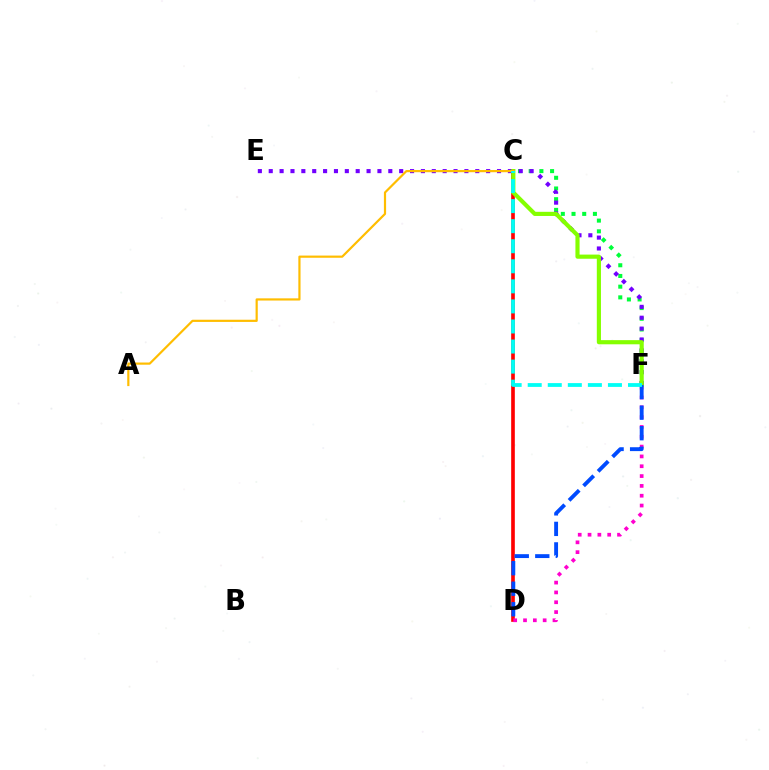{('C', 'F'): [{'color': '#00ff39', 'line_style': 'dotted', 'thickness': 2.91}, {'color': '#84ff00', 'line_style': 'solid', 'thickness': 2.99}, {'color': '#00fff6', 'line_style': 'dashed', 'thickness': 2.72}], ('E', 'F'): [{'color': '#7200ff', 'line_style': 'dotted', 'thickness': 2.95}], ('C', 'D'): [{'color': '#ff0000', 'line_style': 'solid', 'thickness': 2.63}], ('D', 'F'): [{'color': '#ff00cf', 'line_style': 'dotted', 'thickness': 2.67}, {'color': '#004bff', 'line_style': 'dashed', 'thickness': 2.79}], ('A', 'C'): [{'color': '#ffbd00', 'line_style': 'solid', 'thickness': 1.58}]}